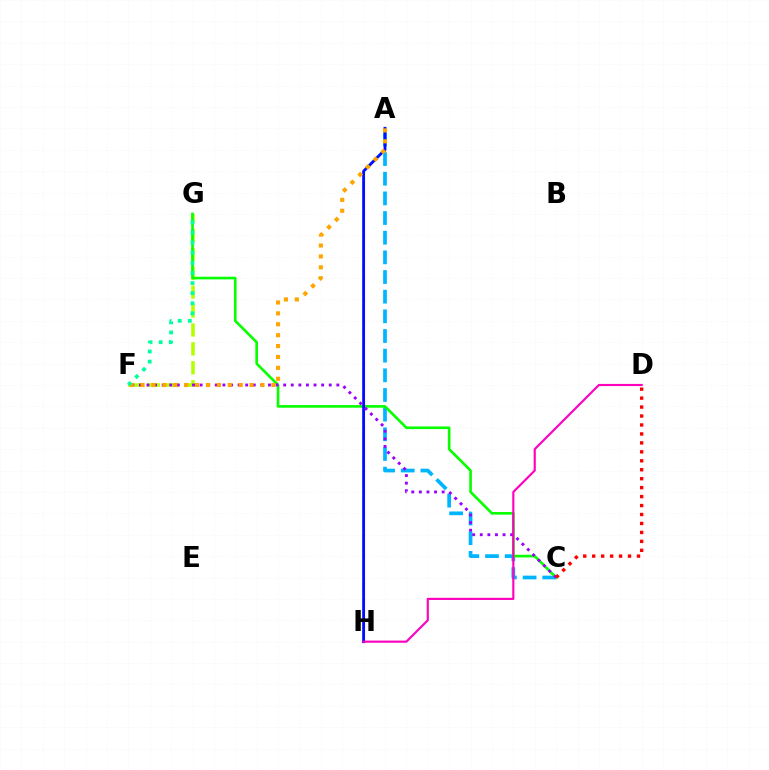{('A', 'C'): [{'color': '#00b5ff', 'line_style': 'dashed', 'thickness': 2.67}], ('F', 'G'): [{'color': '#b3ff00', 'line_style': 'dashed', 'thickness': 2.57}, {'color': '#00ff9d', 'line_style': 'dotted', 'thickness': 2.75}], ('C', 'G'): [{'color': '#08ff00', 'line_style': 'solid', 'thickness': 1.9}], ('A', 'H'): [{'color': '#0010ff', 'line_style': 'solid', 'thickness': 2.06}], ('C', 'F'): [{'color': '#9b00ff', 'line_style': 'dotted', 'thickness': 2.06}], ('A', 'F'): [{'color': '#ffa500', 'line_style': 'dotted', 'thickness': 2.96}], ('D', 'H'): [{'color': '#ff00bd', 'line_style': 'solid', 'thickness': 1.55}], ('C', 'D'): [{'color': '#ff0000', 'line_style': 'dotted', 'thickness': 2.43}]}